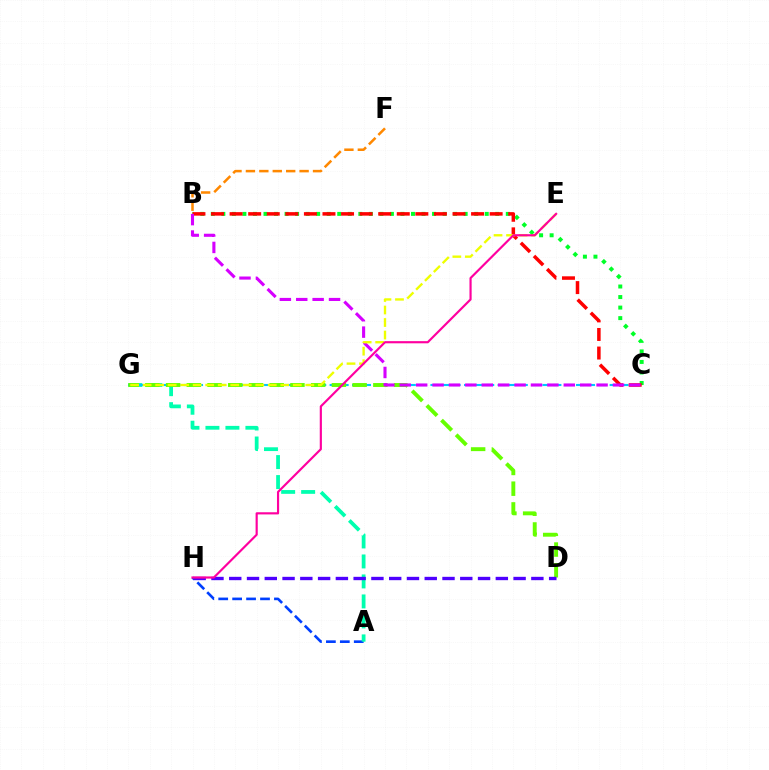{('B', 'C'): [{'color': '#00ff27', 'line_style': 'dotted', 'thickness': 2.86}, {'color': '#ff0000', 'line_style': 'dashed', 'thickness': 2.52}, {'color': '#d600ff', 'line_style': 'dashed', 'thickness': 2.23}], ('A', 'H'): [{'color': '#003fff', 'line_style': 'dashed', 'thickness': 1.89}], ('A', 'G'): [{'color': '#00ffaf', 'line_style': 'dashed', 'thickness': 2.71}], ('C', 'G'): [{'color': '#00c7ff', 'line_style': 'dashed', 'thickness': 1.52}], ('D', 'G'): [{'color': '#66ff00', 'line_style': 'dashed', 'thickness': 2.82}], ('B', 'F'): [{'color': '#ff8800', 'line_style': 'dashed', 'thickness': 1.82}], ('D', 'H'): [{'color': '#4f00ff', 'line_style': 'dashed', 'thickness': 2.41}], ('E', 'G'): [{'color': '#eeff00', 'line_style': 'dashed', 'thickness': 1.7}], ('E', 'H'): [{'color': '#ff00a0', 'line_style': 'solid', 'thickness': 1.56}]}